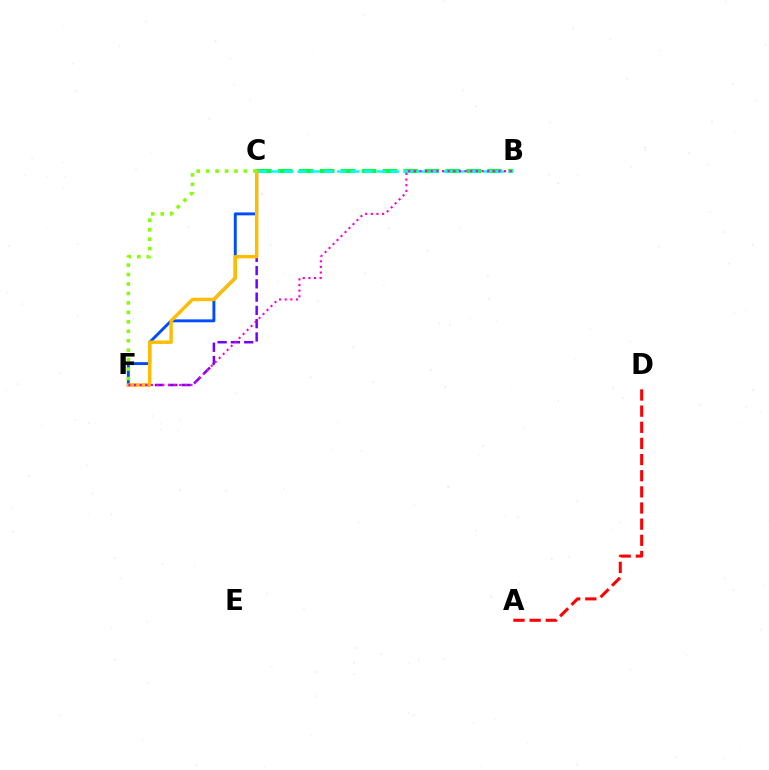{('A', 'D'): [{'color': '#ff0000', 'line_style': 'dashed', 'thickness': 2.19}], ('B', 'C'): [{'color': '#00ff39', 'line_style': 'dashed', 'thickness': 2.84}, {'color': '#00fff6', 'line_style': 'dashed', 'thickness': 1.8}], ('C', 'F'): [{'color': '#004bff', 'line_style': 'solid', 'thickness': 2.09}, {'color': '#7200ff', 'line_style': 'dashed', 'thickness': 1.8}, {'color': '#ffbd00', 'line_style': 'solid', 'thickness': 2.46}, {'color': '#84ff00', 'line_style': 'dotted', 'thickness': 2.57}], ('B', 'F'): [{'color': '#ff00cf', 'line_style': 'dotted', 'thickness': 1.53}]}